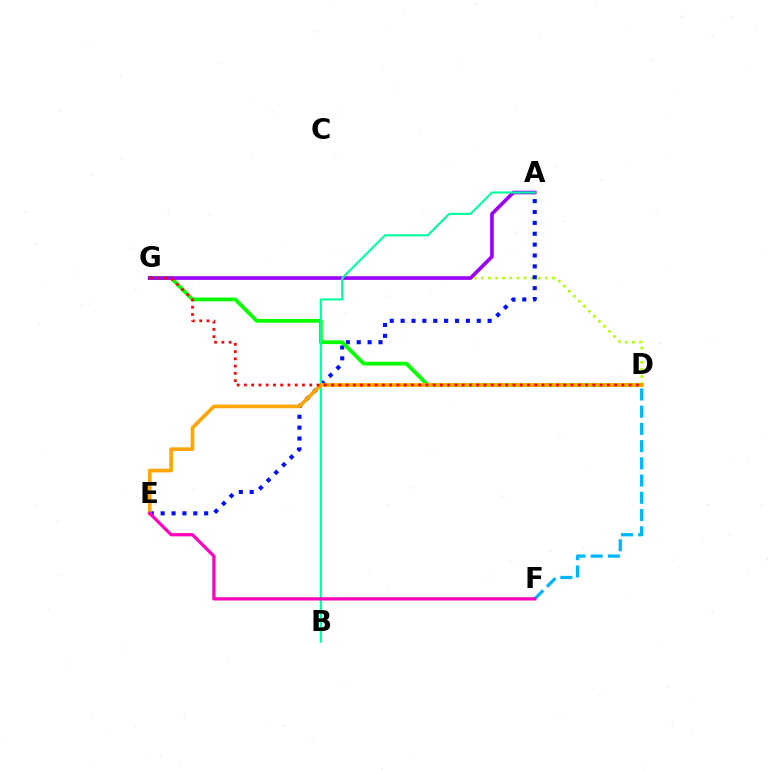{('D', 'G'): [{'color': '#b3ff00', 'line_style': 'dotted', 'thickness': 1.93}, {'color': '#08ff00', 'line_style': 'solid', 'thickness': 2.72}, {'color': '#ff0000', 'line_style': 'dotted', 'thickness': 1.97}], ('A', 'E'): [{'color': '#0010ff', 'line_style': 'dotted', 'thickness': 2.96}], ('D', 'F'): [{'color': '#00b5ff', 'line_style': 'dashed', 'thickness': 2.34}], ('A', 'G'): [{'color': '#9b00ff', 'line_style': 'solid', 'thickness': 2.62}], ('A', 'B'): [{'color': '#00ff9d', 'line_style': 'solid', 'thickness': 1.52}], ('D', 'E'): [{'color': '#ffa500', 'line_style': 'solid', 'thickness': 2.64}], ('E', 'F'): [{'color': '#ff00bd', 'line_style': 'solid', 'thickness': 2.33}]}